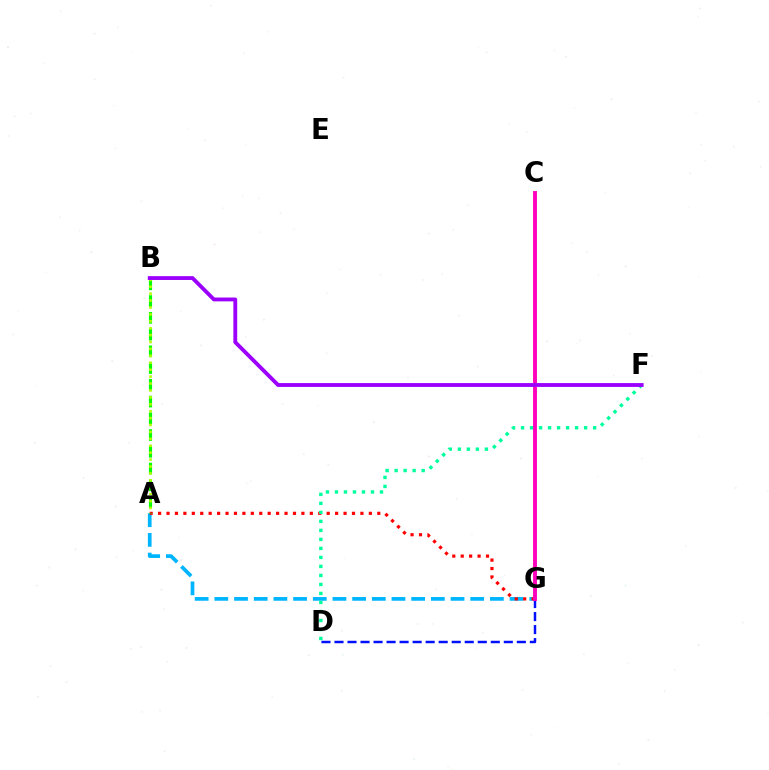{('A', 'G'): [{'color': '#00b5ff', 'line_style': 'dashed', 'thickness': 2.67}, {'color': '#ff0000', 'line_style': 'dotted', 'thickness': 2.29}], ('A', 'B'): [{'color': '#08ff00', 'line_style': 'dashed', 'thickness': 2.27}, {'color': '#b3ff00', 'line_style': 'dotted', 'thickness': 1.88}], ('D', 'G'): [{'color': '#0010ff', 'line_style': 'dashed', 'thickness': 1.77}], ('C', 'G'): [{'color': '#ffa500', 'line_style': 'dashed', 'thickness': 1.74}, {'color': '#ff00bd', 'line_style': 'solid', 'thickness': 2.79}], ('D', 'F'): [{'color': '#00ff9d', 'line_style': 'dotted', 'thickness': 2.45}], ('B', 'F'): [{'color': '#9b00ff', 'line_style': 'solid', 'thickness': 2.77}]}